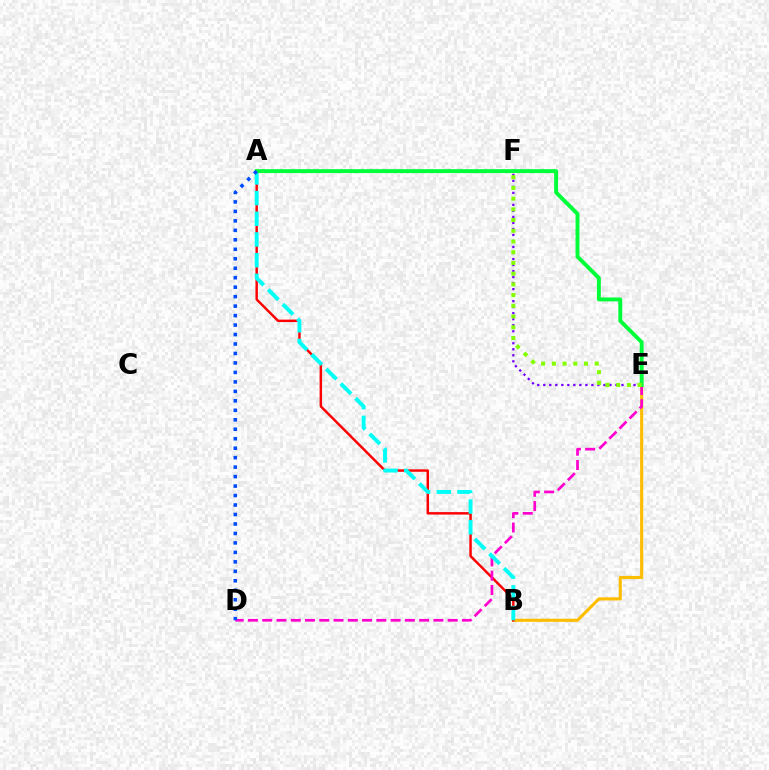{('B', 'E'): [{'color': '#ffbd00', 'line_style': 'solid', 'thickness': 2.24}], ('A', 'B'): [{'color': '#ff0000', 'line_style': 'solid', 'thickness': 1.77}, {'color': '#00fff6', 'line_style': 'dashed', 'thickness': 2.81}], ('D', 'E'): [{'color': '#ff00cf', 'line_style': 'dashed', 'thickness': 1.94}], ('E', 'F'): [{'color': '#7200ff', 'line_style': 'dotted', 'thickness': 1.63}, {'color': '#84ff00', 'line_style': 'dotted', 'thickness': 2.91}], ('A', 'E'): [{'color': '#00ff39', 'line_style': 'solid', 'thickness': 2.82}], ('A', 'D'): [{'color': '#004bff', 'line_style': 'dotted', 'thickness': 2.57}]}